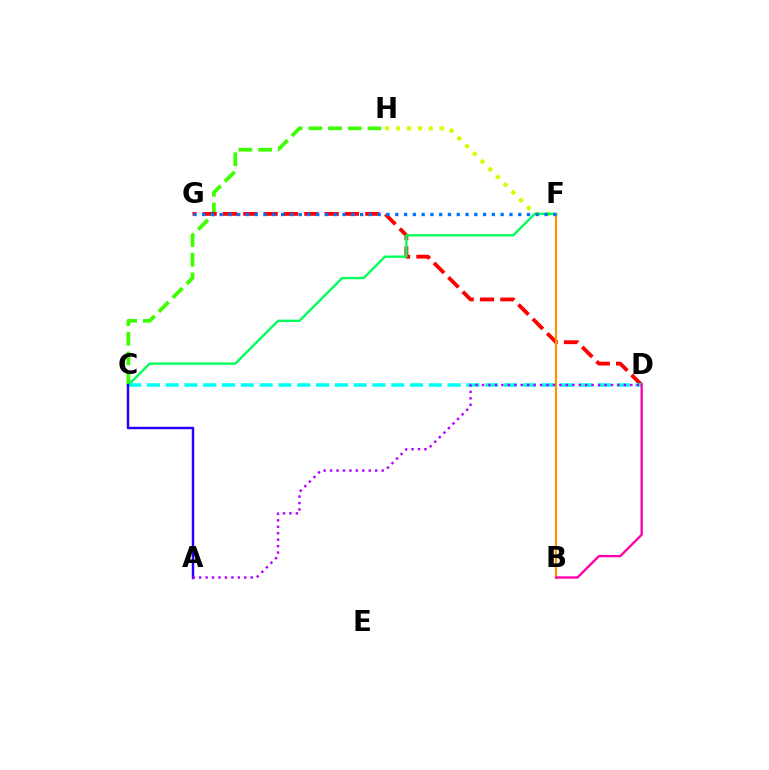{('C', 'H'): [{'color': '#3dff00', 'line_style': 'dashed', 'thickness': 2.68}], ('D', 'G'): [{'color': '#ff0000', 'line_style': 'dashed', 'thickness': 2.76}], ('F', 'H'): [{'color': '#d1ff00', 'line_style': 'dotted', 'thickness': 2.97}], ('C', 'D'): [{'color': '#00fff6', 'line_style': 'dashed', 'thickness': 2.55}], ('C', 'F'): [{'color': '#00ff5c', 'line_style': 'solid', 'thickness': 1.7}], ('A', 'C'): [{'color': '#2500ff', 'line_style': 'solid', 'thickness': 1.76}], ('B', 'F'): [{'color': '#ff9400', 'line_style': 'solid', 'thickness': 1.54}], ('A', 'D'): [{'color': '#b900ff', 'line_style': 'dotted', 'thickness': 1.75}], ('F', 'G'): [{'color': '#0074ff', 'line_style': 'dotted', 'thickness': 2.39}], ('B', 'D'): [{'color': '#ff00ac', 'line_style': 'solid', 'thickness': 1.68}]}